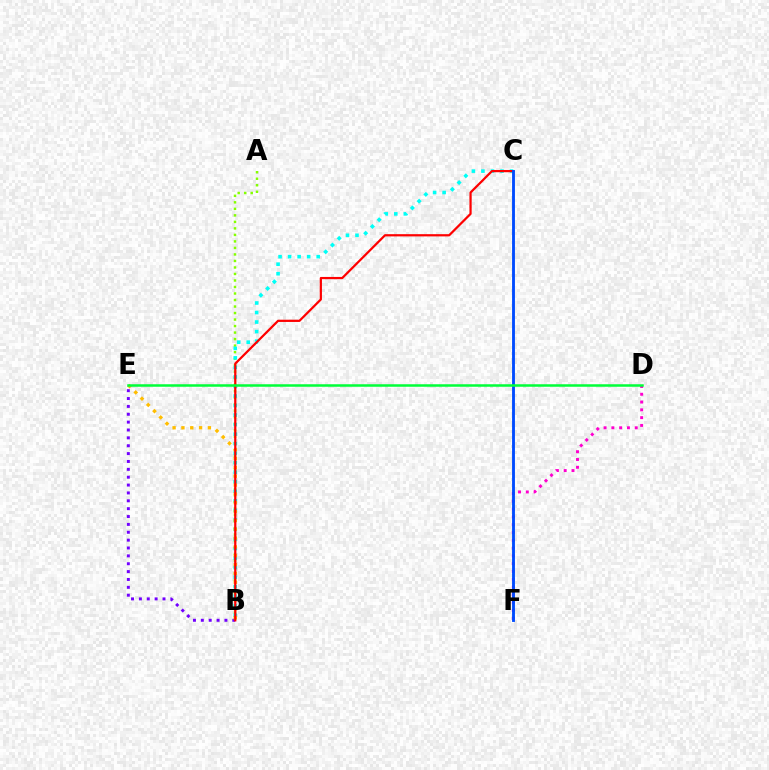{('B', 'E'): [{'color': '#7200ff', 'line_style': 'dotted', 'thickness': 2.14}, {'color': '#ffbd00', 'line_style': 'dotted', 'thickness': 2.4}], ('D', 'F'): [{'color': '#ff00cf', 'line_style': 'dotted', 'thickness': 2.12}], ('A', 'B'): [{'color': '#84ff00', 'line_style': 'dotted', 'thickness': 1.77}], ('B', 'C'): [{'color': '#00fff6', 'line_style': 'dotted', 'thickness': 2.59}, {'color': '#ff0000', 'line_style': 'solid', 'thickness': 1.61}], ('C', 'F'): [{'color': '#004bff', 'line_style': 'solid', 'thickness': 2.06}], ('D', 'E'): [{'color': '#00ff39', 'line_style': 'solid', 'thickness': 1.8}]}